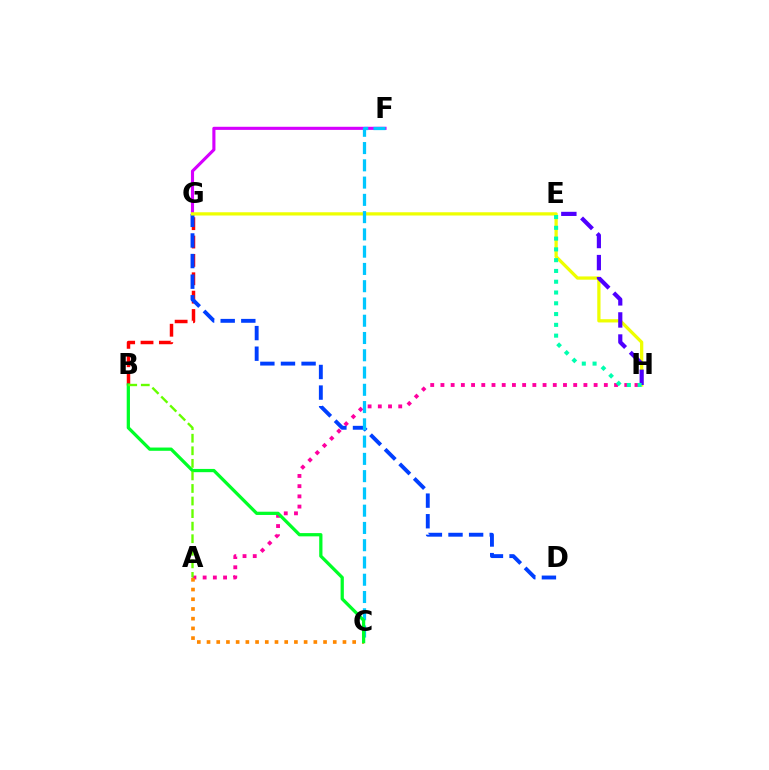{('A', 'H'): [{'color': '#ff00a0', 'line_style': 'dotted', 'thickness': 2.77}], ('B', 'G'): [{'color': '#ff0000', 'line_style': 'dashed', 'thickness': 2.5}], ('F', 'G'): [{'color': '#d600ff', 'line_style': 'solid', 'thickness': 2.24}], ('A', 'C'): [{'color': '#ff8800', 'line_style': 'dotted', 'thickness': 2.64}], ('D', 'G'): [{'color': '#003fff', 'line_style': 'dashed', 'thickness': 2.8}], ('G', 'H'): [{'color': '#eeff00', 'line_style': 'solid', 'thickness': 2.34}], ('C', 'F'): [{'color': '#00c7ff', 'line_style': 'dashed', 'thickness': 2.35}], ('E', 'H'): [{'color': '#4f00ff', 'line_style': 'dashed', 'thickness': 3.0}, {'color': '#00ffaf', 'line_style': 'dotted', 'thickness': 2.93}], ('B', 'C'): [{'color': '#00ff27', 'line_style': 'solid', 'thickness': 2.34}], ('A', 'B'): [{'color': '#66ff00', 'line_style': 'dashed', 'thickness': 1.71}]}